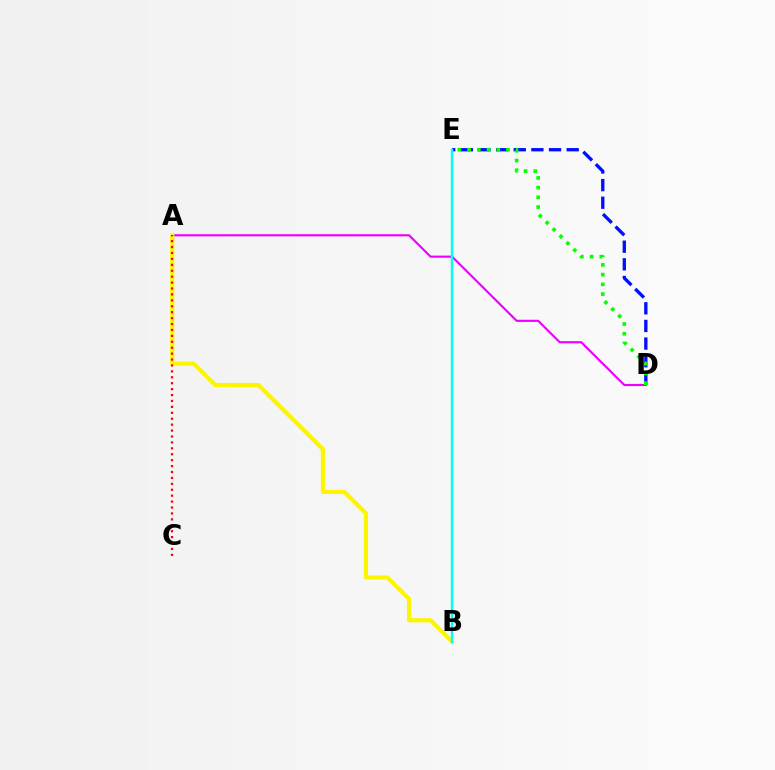{('A', 'D'): [{'color': '#ee00ff', 'line_style': 'solid', 'thickness': 1.54}], ('D', 'E'): [{'color': '#0010ff', 'line_style': 'dashed', 'thickness': 2.4}, {'color': '#08ff00', 'line_style': 'dotted', 'thickness': 2.64}], ('A', 'B'): [{'color': '#fcf500', 'line_style': 'solid', 'thickness': 2.99}], ('B', 'E'): [{'color': '#00fff6', 'line_style': 'solid', 'thickness': 1.78}], ('A', 'C'): [{'color': '#ff0000', 'line_style': 'dotted', 'thickness': 1.61}]}